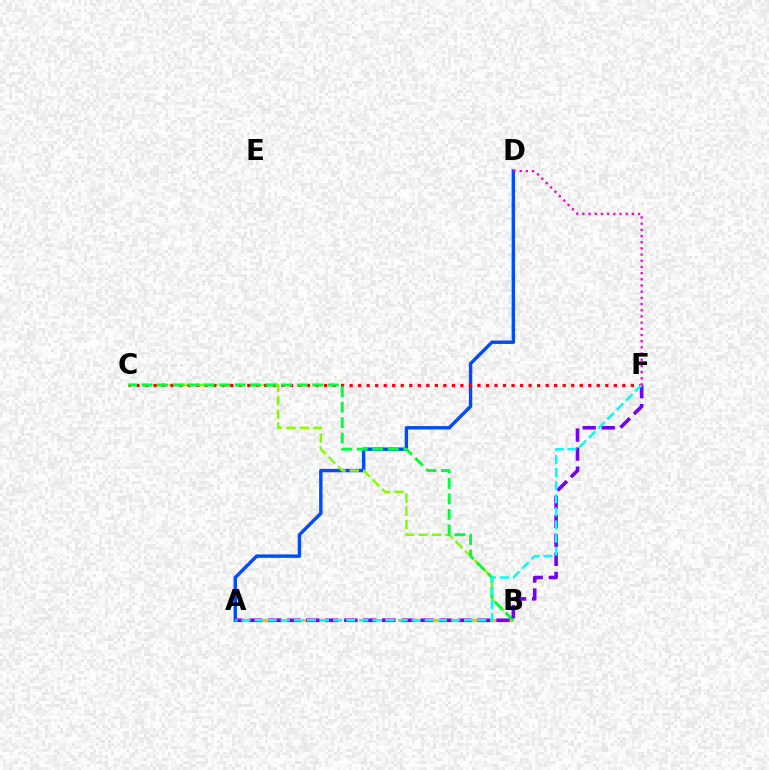{('A', 'D'): [{'color': '#004bff', 'line_style': 'solid', 'thickness': 2.45}], ('A', 'B'): [{'color': '#ffbd00', 'line_style': 'dashed', 'thickness': 2.35}], ('B', 'C'): [{'color': '#84ff00', 'line_style': 'dashed', 'thickness': 1.82}, {'color': '#00ff39', 'line_style': 'dashed', 'thickness': 2.11}], ('C', 'F'): [{'color': '#ff0000', 'line_style': 'dotted', 'thickness': 2.32}], ('A', 'F'): [{'color': '#7200ff', 'line_style': 'dashed', 'thickness': 2.58}, {'color': '#00fff6', 'line_style': 'dashed', 'thickness': 1.78}], ('D', 'F'): [{'color': '#ff00cf', 'line_style': 'dotted', 'thickness': 1.68}]}